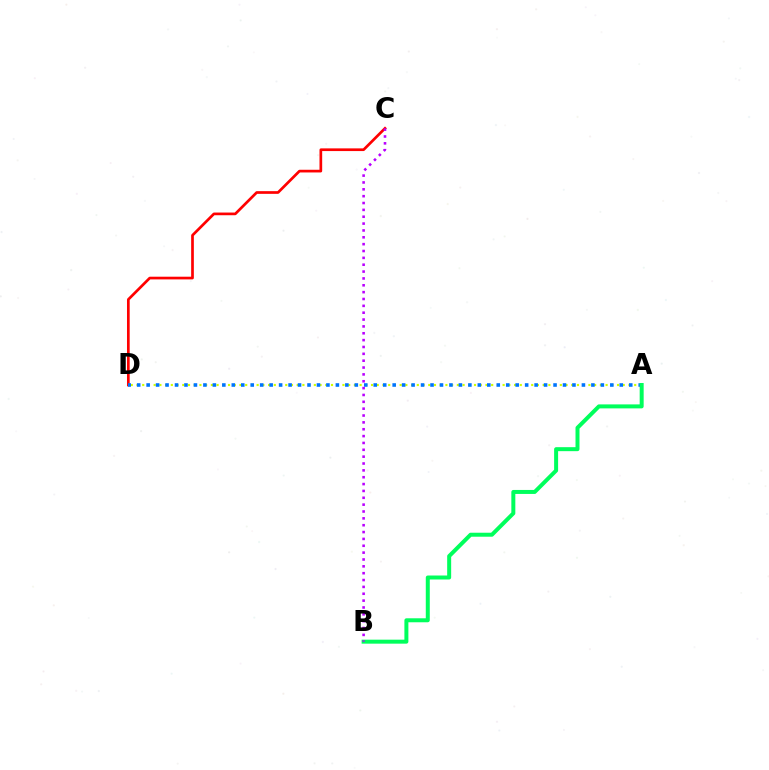{('C', 'D'): [{'color': '#ff0000', 'line_style': 'solid', 'thickness': 1.94}], ('A', 'D'): [{'color': '#d1ff00', 'line_style': 'dotted', 'thickness': 1.55}, {'color': '#0074ff', 'line_style': 'dotted', 'thickness': 2.57}], ('A', 'B'): [{'color': '#00ff5c', 'line_style': 'solid', 'thickness': 2.87}], ('B', 'C'): [{'color': '#b900ff', 'line_style': 'dotted', 'thickness': 1.86}]}